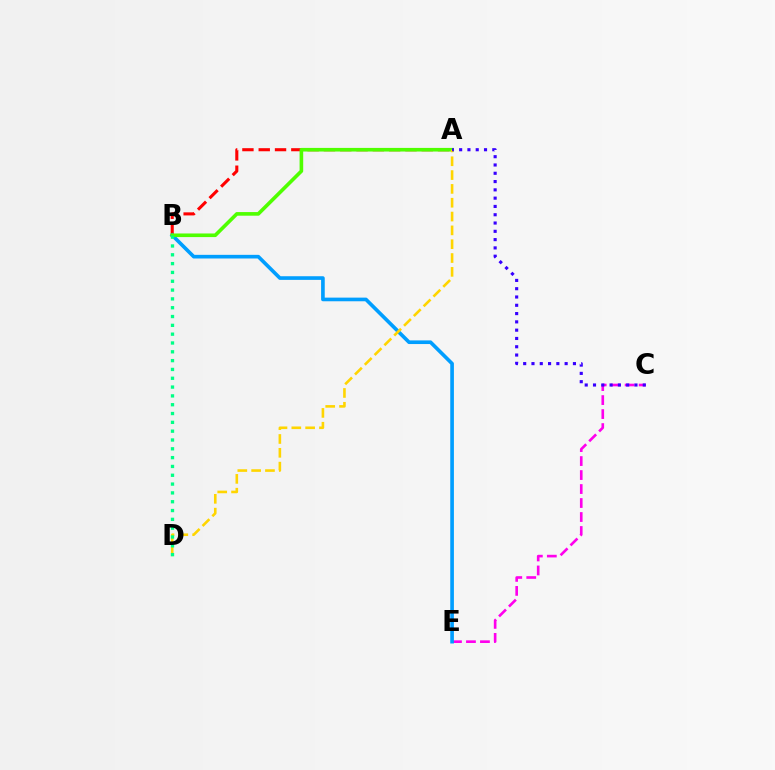{('C', 'E'): [{'color': '#ff00ed', 'line_style': 'dashed', 'thickness': 1.9}], ('A', 'B'): [{'color': '#ff0000', 'line_style': 'dashed', 'thickness': 2.21}, {'color': '#4fff00', 'line_style': 'solid', 'thickness': 2.61}], ('B', 'E'): [{'color': '#009eff', 'line_style': 'solid', 'thickness': 2.63}], ('A', 'D'): [{'color': '#ffd500', 'line_style': 'dashed', 'thickness': 1.88}], ('B', 'D'): [{'color': '#00ff86', 'line_style': 'dotted', 'thickness': 2.4}], ('A', 'C'): [{'color': '#3700ff', 'line_style': 'dotted', 'thickness': 2.25}]}